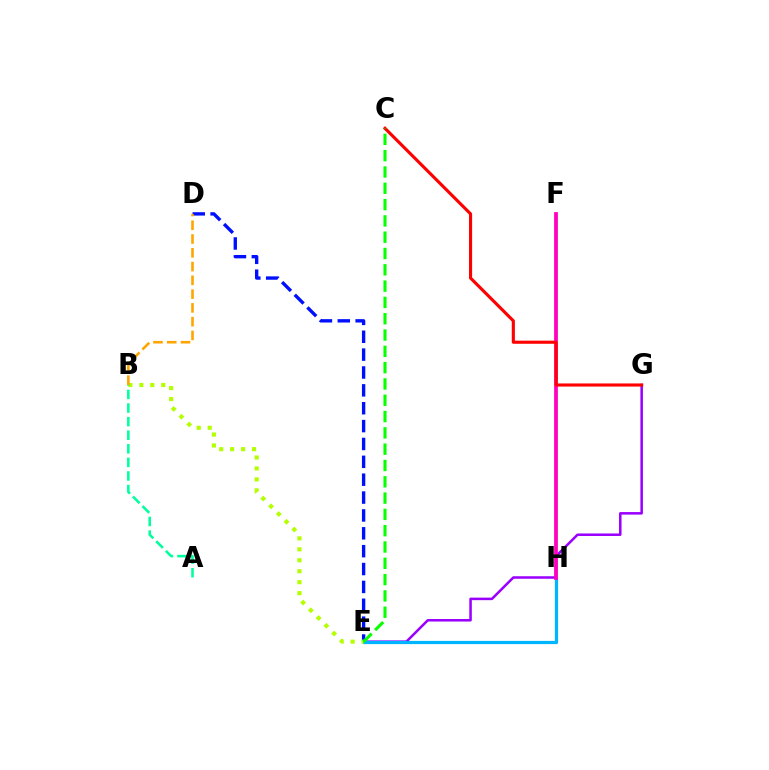{('E', 'G'): [{'color': '#9b00ff', 'line_style': 'solid', 'thickness': 1.82}], ('E', 'H'): [{'color': '#00b5ff', 'line_style': 'solid', 'thickness': 2.31}], ('F', 'H'): [{'color': '#ff00bd', 'line_style': 'solid', 'thickness': 2.7}], ('D', 'E'): [{'color': '#0010ff', 'line_style': 'dashed', 'thickness': 2.43}], ('B', 'E'): [{'color': '#b3ff00', 'line_style': 'dotted', 'thickness': 2.98}], ('A', 'B'): [{'color': '#00ff9d', 'line_style': 'dashed', 'thickness': 1.85}], ('C', 'G'): [{'color': '#ff0000', 'line_style': 'solid', 'thickness': 2.24}], ('C', 'E'): [{'color': '#08ff00', 'line_style': 'dashed', 'thickness': 2.22}], ('B', 'D'): [{'color': '#ffa500', 'line_style': 'dashed', 'thickness': 1.87}]}